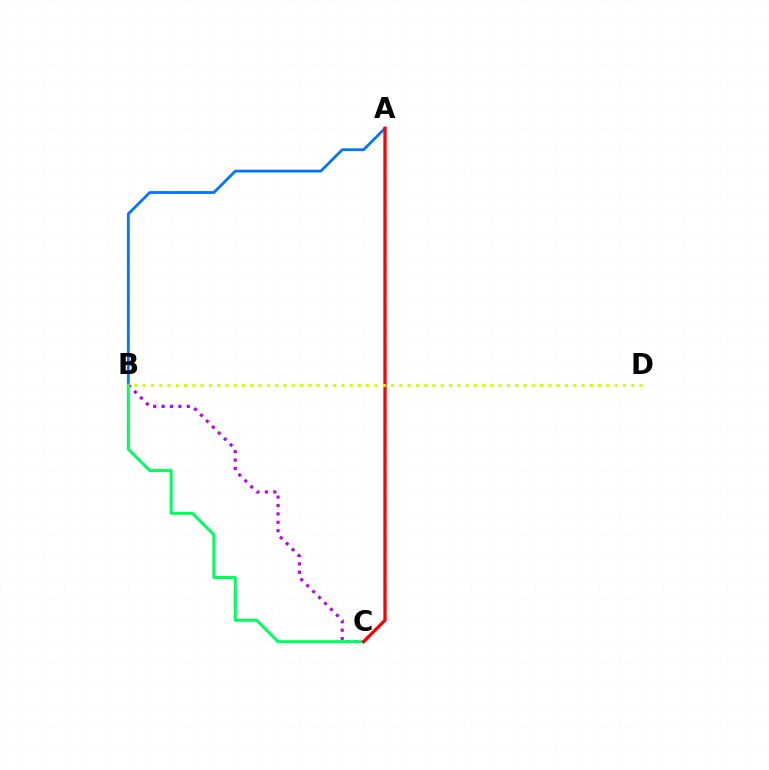{('A', 'B'): [{'color': '#0074ff', 'line_style': 'solid', 'thickness': 2.01}], ('B', 'C'): [{'color': '#b900ff', 'line_style': 'dotted', 'thickness': 2.28}, {'color': '#00ff5c', 'line_style': 'solid', 'thickness': 2.17}], ('A', 'C'): [{'color': '#ff0000', 'line_style': 'solid', 'thickness': 2.37}], ('B', 'D'): [{'color': '#d1ff00', 'line_style': 'dotted', 'thickness': 2.25}]}